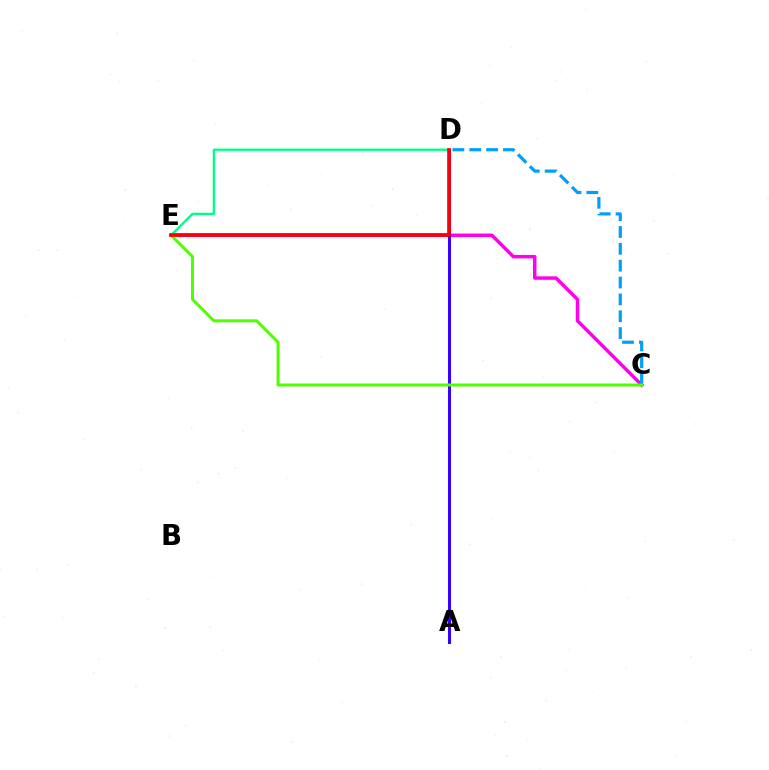{('C', 'E'): [{'color': '#ff00ed', 'line_style': 'solid', 'thickness': 2.5}, {'color': '#4fff00', 'line_style': 'solid', 'thickness': 2.16}], ('C', 'D'): [{'color': '#009eff', 'line_style': 'dashed', 'thickness': 2.29}], ('A', 'D'): [{'color': '#ffd500', 'line_style': 'solid', 'thickness': 1.83}, {'color': '#3700ff', 'line_style': 'solid', 'thickness': 2.2}], ('D', 'E'): [{'color': '#00ff86', 'line_style': 'solid', 'thickness': 1.68}, {'color': '#ff0000', 'line_style': 'solid', 'thickness': 2.63}]}